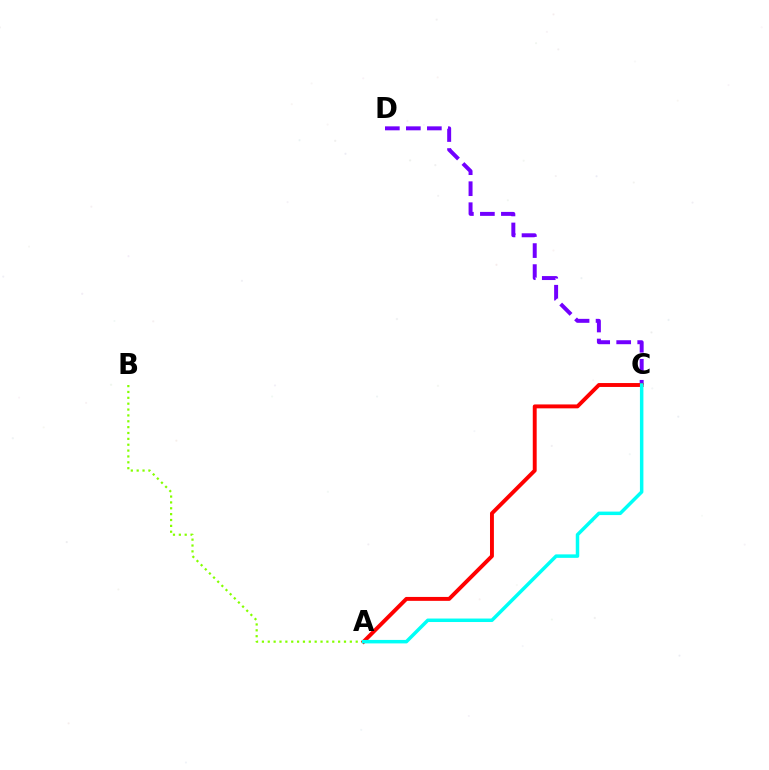{('C', 'D'): [{'color': '#7200ff', 'line_style': 'dashed', 'thickness': 2.85}], ('A', 'B'): [{'color': '#84ff00', 'line_style': 'dotted', 'thickness': 1.59}], ('A', 'C'): [{'color': '#ff0000', 'line_style': 'solid', 'thickness': 2.81}, {'color': '#00fff6', 'line_style': 'solid', 'thickness': 2.51}]}